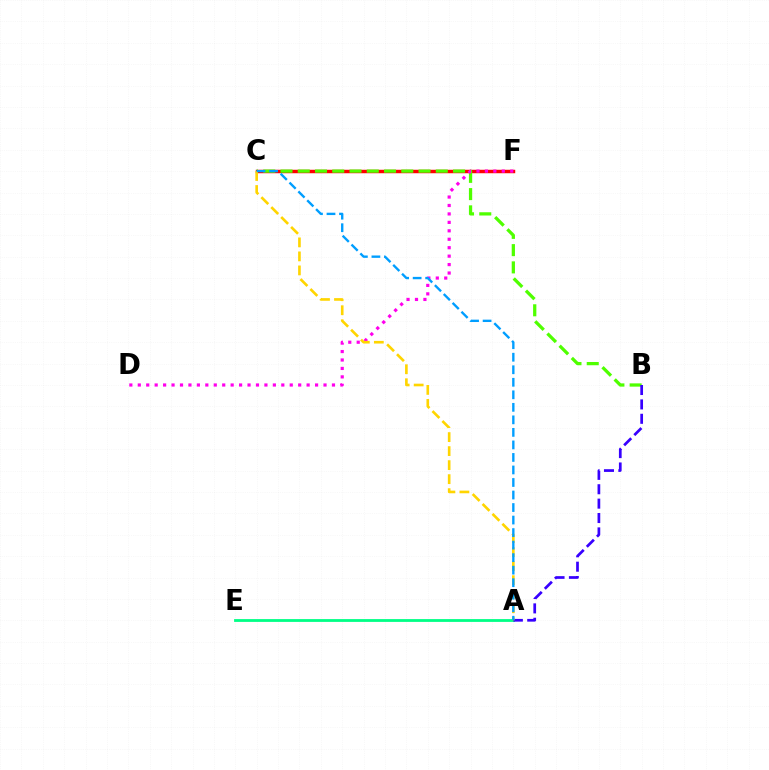{('C', 'F'): [{'color': '#ff0000', 'line_style': 'solid', 'thickness': 2.49}], ('B', 'C'): [{'color': '#4fff00', 'line_style': 'dashed', 'thickness': 2.34}], ('D', 'F'): [{'color': '#ff00ed', 'line_style': 'dotted', 'thickness': 2.29}], ('A', 'E'): [{'color': '#00ff86', 'line_style': 'solid', 'thickness': 2.02}], ('A', 'B'): [{'color': '#3700ff', 'line_style': 'dashed', 'thickness': 1.95}], ('A', 'C'): [{'color': '#ffd500', 'line_style': 'dashed', 'thickness': 1.9}, {'color': '#009eff', 'line_style': 'dashed', 'thickness': 1.7}]}